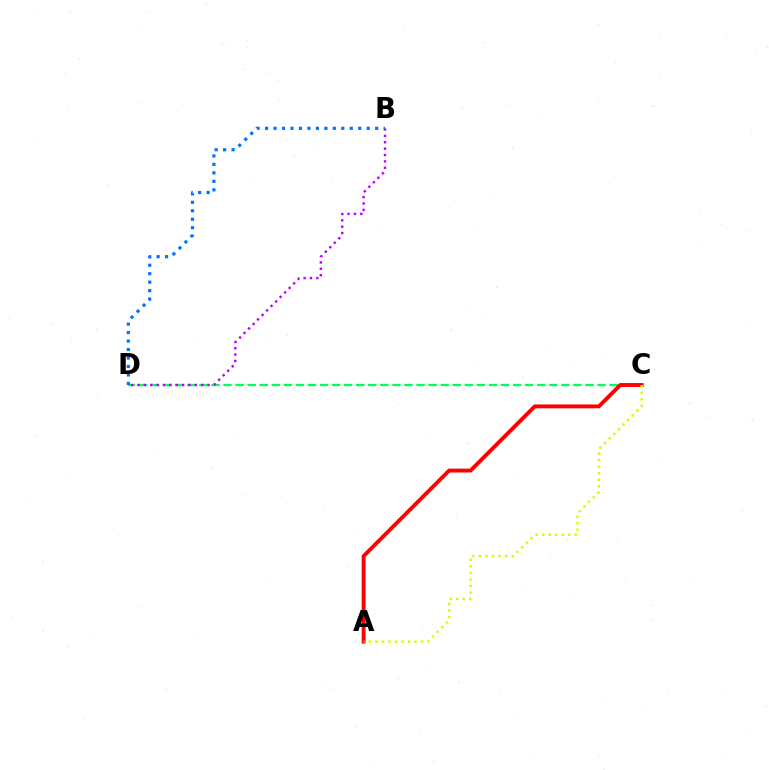{('C', 'D'): [{'color': '#00ff5c', 'line_style': 'dashed', 'thickness': 1.64}], ('B', 'D'): [{'color': '#b900ff', 'line_style': 'dotted', 'thickness': 1.73}, {'color': '#0074ff', 'line_style': 'dotted', 'thickness': 2.3}], ('A', 'C'): [{'color': '#ff0000', 'line_style': 'solid', 'thickness': 2.79}, {'color': '#d1ff00', 'line_style': 'dotted', 'thickness': 1.78}]}